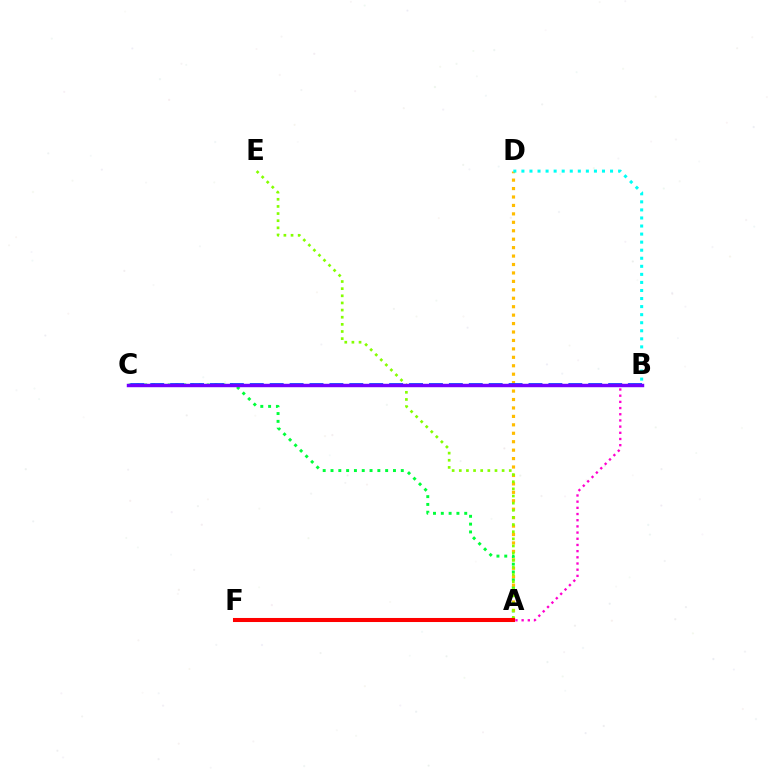{('A', 'C'): [{'color': '#00ff39', 'line_style': 'dotted', 'thickness': 2.12}], ('A', 'D'): [{'color': '#ffbd00', 'line_style': 'dotted', 'thickness': 2.29}], ('A', 'E'): [{'color': '#84ff00', 'line_style': 'dotted', 'thickness': 1.94}], ('A', 'B'): [{'color': '#ff00cf', 'line_style': 'dotted', 'thickness': 1.68}], ('B', 'D'): [{'color': '#00fff6', 'line_style': 'dotted', 'thickness': 2.19}], ('B', 'C'): [{'color': '#004bff', 'line_style': 'dashed', 'thickness': 2.7}, {'color': '#7200ff', 'line_style': 'solid', 'thickness': 2.47}], ('A', 'F'): [{'color': '#ff0000', 'line_style': 'solid', 'thickness': 2.92}]}